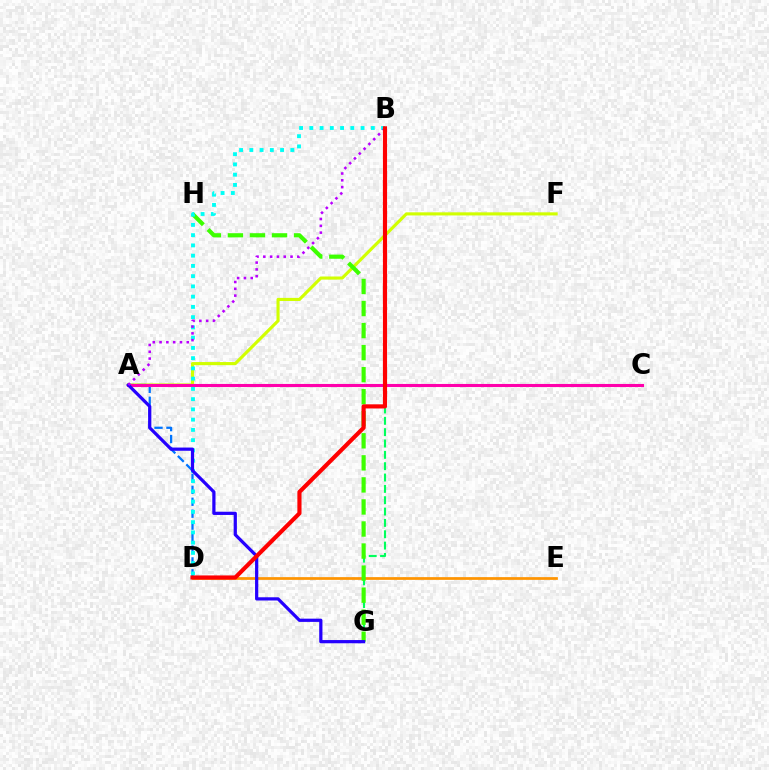{('A', 'F'): [{'color': '#d1ff00', 'line_style': 'solid', 'thickness': 2.25}], ('A', 'D'): [{'color': '#0074ff', 'line_style': 'dashed', 'thickness': 1.62}], ('D', 'E'): [{'color': '#ff9400', 'line_style': 'solid', 'thickness': 1.97}], ('B', 'G'): [{'color': '#00ff5c', 'line_style': 'dashed', 'thickness': 1.54}], ('A', 'C'): [{'color': '#ff00ac', 'line_style': 'solid', 'thickness': 2.22}], ('G', 'H'): [{'color': '#3dff00', 'line_style': 'dashed', 'thickness': 3.0}], ('B', 'D'): [{'color': '#00fff6', 'line_style': 'dotted', 'thickness': 2.78}, {'color': '#ff0000', 'line_style': 'solid', 'thickness': 2.98}], ('A', 'G'): [{'color': '#2500ff', 'line_style': 'solid', 'thickness': 2.32}], ('A', 'B'): [{'color': '#b900ff', 'line_style': 'dotted', 'thickness': 1.85}]}